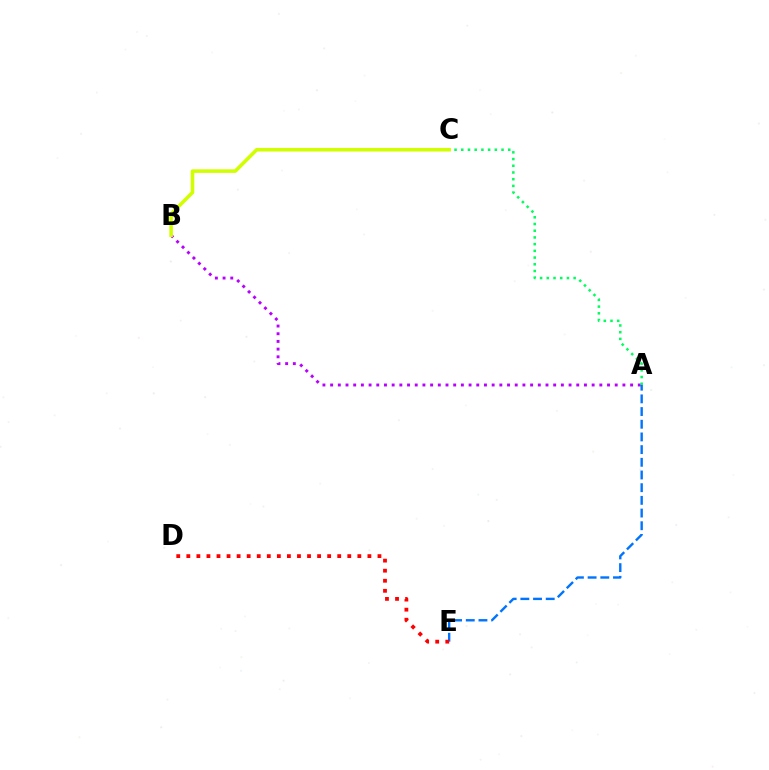{('A', 'B'): [{'color': '#b900ff', 'line_style': 'dotted', 'thickness': 2.09}], ('A', 'C'): [{'color': '#00ff5c', 'line_style': 'dotted', 'thickness': 1.82}], ('A', 'E'): [{'color': '#0074ff', 'line_style': 'dashed', 'thickness': 1.72}], ('B', 'C'): [{'color': '#d1ff00', 'line_style': 'solid', 'thickness': 2.57}], ('D', 'E'): [{'color': '#ff0000', 'line_style': 'dotted', 'thickness': 2.73}]}